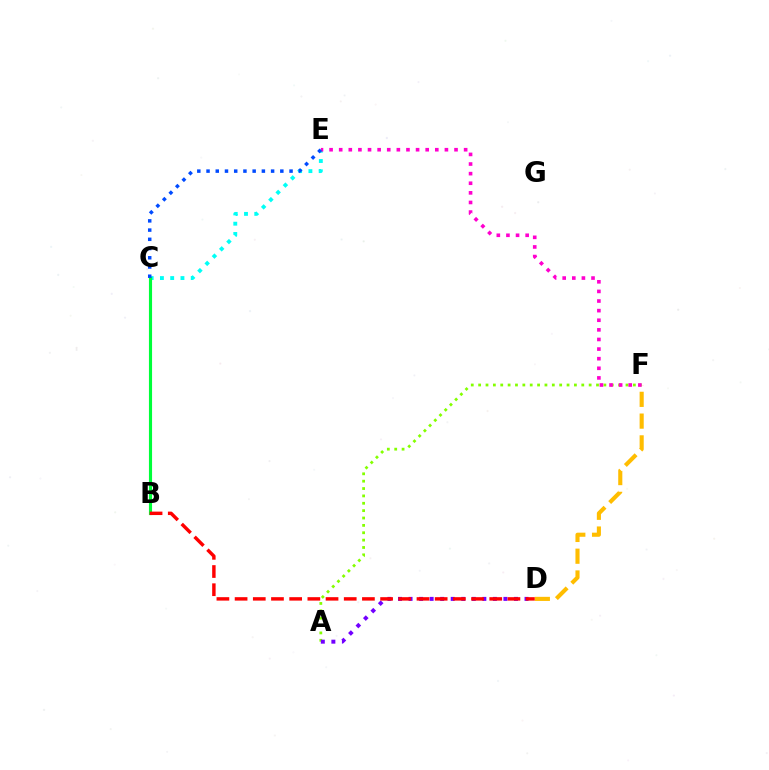{('D', 'F'): [{'color': '#ffbd00', 'line_style': 'dashed', 'thickness': 2.96}], ('A', 'F'): [{'color': '#84ff00', 'line_style': 'dotted', 'thickness': 2.0}], ('C', 'E'): [{'color': '#00fff6', 'line_style': 'dotted', 'thickness': 2.79}, {'color': '#004bff', 'line_style': 'dotted', 'thickness': 2.51}], ('E', 'F'): [{'color': '#ff00cf', 'line_style': 'dotted', 'thickness': 2.61}], ('B', 'C'): [{'color': '#00ff39', 'line_style': 'solid', 'thickness': 2.25}], ('A', 'D'): [{'color': '#7200ff', 'line_style': 'dotted', 'thickness': 2.86}], ('B', 'D'): [{'color': '#ff0000', 'line_style': 'dashed', 'thickness': 2.47}]}